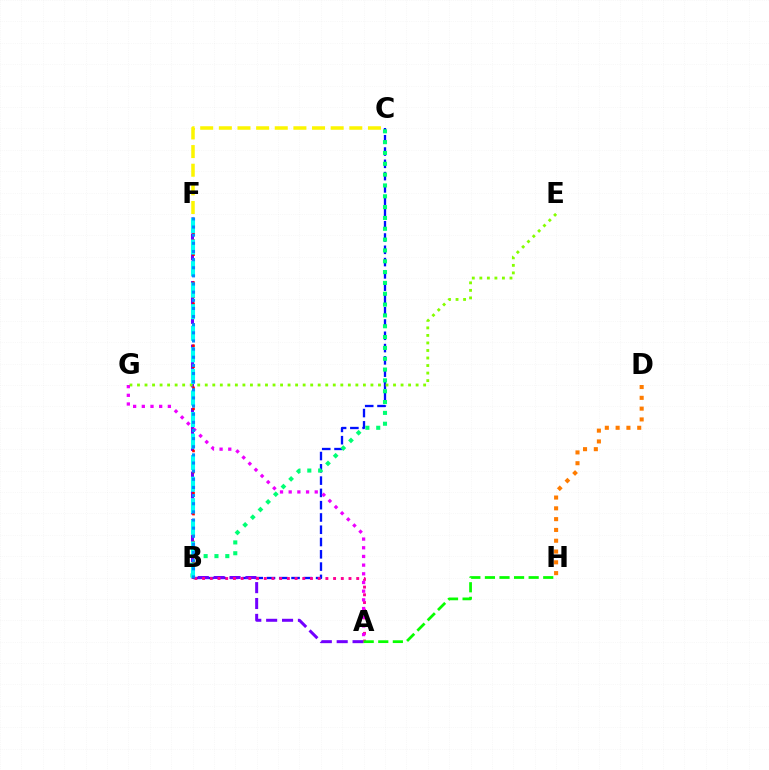{('B', 'C'): [{'color': '#0010ff', 'line_style': 'dashed', 'thickness': 1.67}, {'color': '#00ff74', 'line_style': 'dotted', 'thickness': 2.94}], ('A', 'F'): [{'color': '#7200ff', 'line_style': 'dashed', 'thickness': 2.16}], ('B', 'F'): [{'color': '#ff0000', 'line_style': 'dotted', 'thickness': 1.91}, {'color': '#00fff6', 'line_style': 'dashed', 'thickness': 2.93}, {'color': '#008cff', 'line_style': 'dotted', 'thickness': 2.21}], ('A', 'B'): [{'color': '#ff0094', 'line_style': 'dotted', 'thickness': 2.09}], ('E', 'G'): [{'color': '#84ff00', 'line_style': 'dotted', 'thickness': 2.05}], ('A', 'H'): [{'color': '#08ff00', 'line_style': 'dashed', 'thickness': 1.98}], ('C', 'F'): [{'color': '#fcf500', 'line_style': 'dashed', 'thickness': 2.53}], ('D', 'H'): [{'color': '#ff7c00', 'line_style': 'dotted', 'thickness': 2.93}], ('A', 'G'): [{'color': '#ee00ff', 'line_style': 'dotted', 'thickness': 2.36}]}